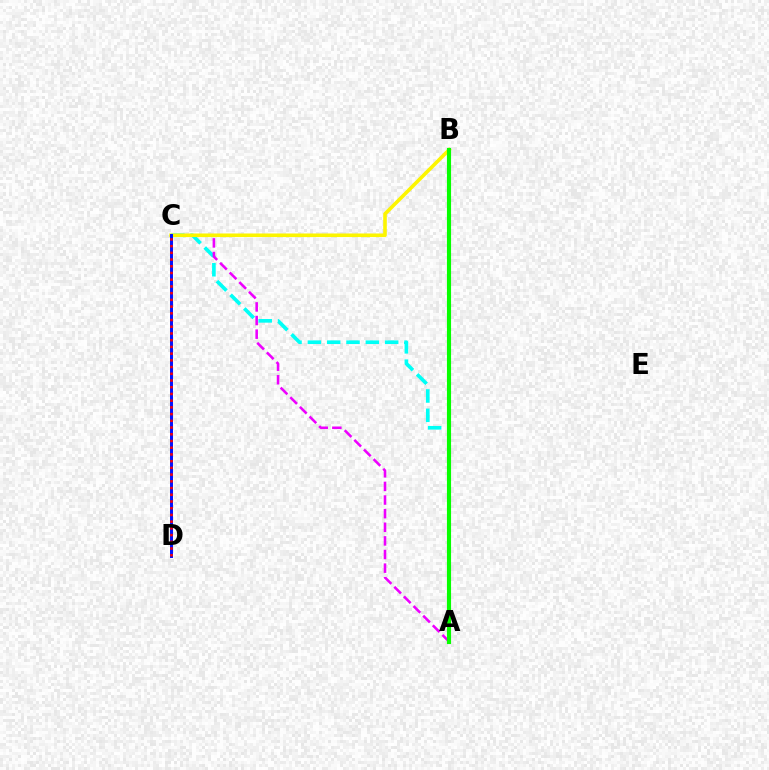{('A', 'C'): [{'color': '#00fff6', 'line_style': 'dashed', 'thickness': 2.63}, {'color': '#ee00ff', 'line_style': 'dashed', 'thickness': 1.85}], ('B', 'C'): [{'color': '#fcf500', 'line_style': 'solid', 'thickness': 2.59}], ('A', 'B'): [{'color': '#08ff00', 'line_style': 'solid', 'thickness': 2.97}], ('C', 'D'): [{'color': '#0010ff', 'line_style': 'solid', 'thickness': 2.13}, {'color': '#ff0000', 'line_style': 'dotted', 'thickness': 1.83}]}